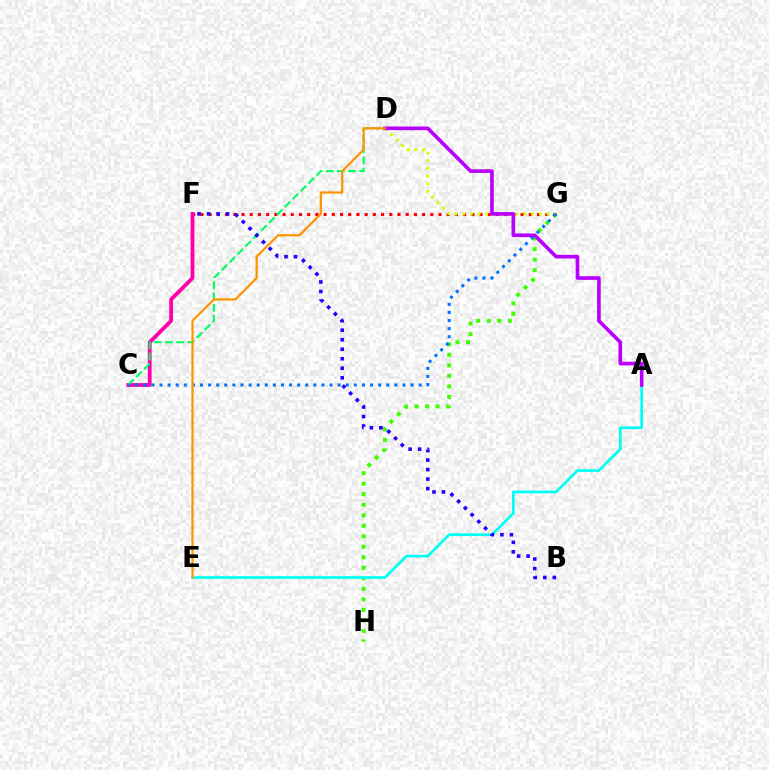{('G', 'H'): [{'color': '#3dff00', 'line_style': 'dotted', 'thickness': 2.86}], ('F', 'G'): [{'color': '#ff0000', 'line_style': 'dotted', 'thickness': 2.23}], ('C', 'F'): [{'color': '#ff00ac', 'line_style': 'solid', 'thickness': 2.76}], ('A', 'E'): [{'color': '#00fff6', 'line_style': 'solid', 'thickness': 1.94}], ('D', 'G'): [{'color': '#d1ff00', 'line_style': 'dotted', 'thickness': 2.08}], ('C', 'D'): [{'color': '#00ff5c', 'line_style': 'dashed', 'thickness': 1.52}], ('A', 'D'): [{'color': '#b900ff', 'line_style': 'solid', 'thickness': 2.63}], ('C', 'G'): [{'color': '#0074ff', 'line_style': 'dotted', 'thickness': 2.2}], ('B', 'F'): [{'color': '#2500ff', 'line_style': 'dotted', 'thickness': 2.59}], ('D', 'E'): [{'color': '#ff9400', 'line_style': 'solid', 'thickness': 1.6}]}